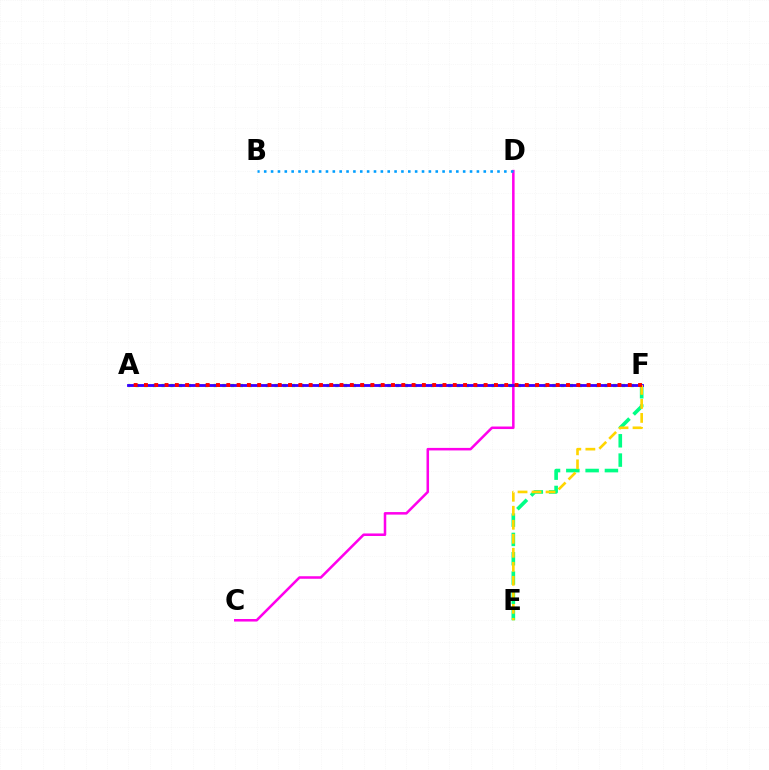{('A', 'F'): [{'color': '#4fff00', 'line_style': 'dotted', 'thickness': 2.36}, {'color': '#3700ff', 'line_style': 'solid', 'thickness': 2.03}, {'color': '#ff0000', 'line_style': 'dotted', 'thickness': 2.8}], ('C', 'D'): [{'color': '#ff00ed', 'line_style': 'solid', 'thickness': 1.83}], ('E', 'F'): [{'color': '#00ff86', 'line_style': 'dashed', 'thickness': 2.62}, {'color': '#ffd500', 'line_style': 'dashed', 'thickness': 1.9}], ('B', 'D'): [{'color': '#009eff', 'line_style': 'dotted', 'thickness': 1.86}]}